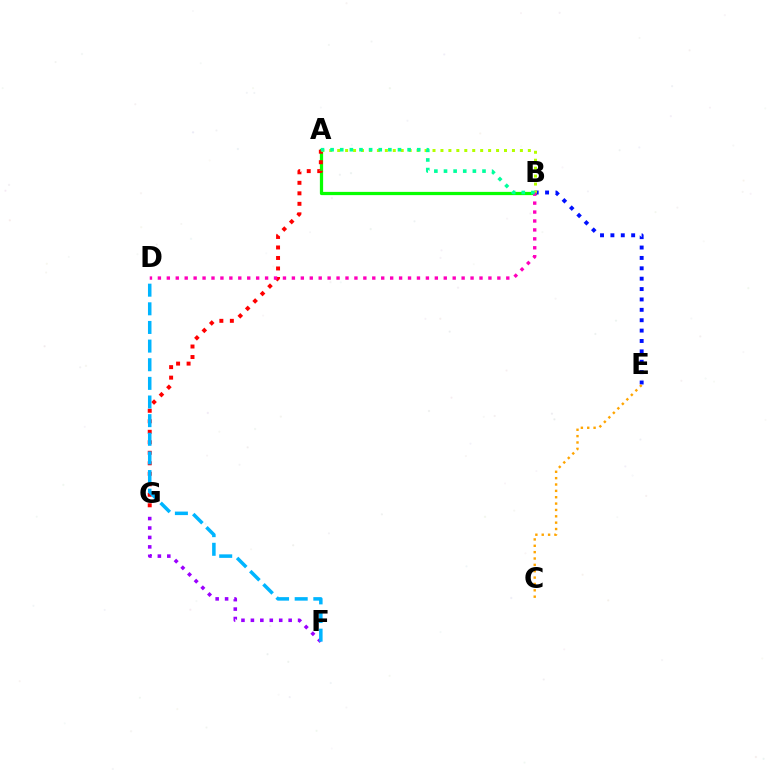{('A', 'B'): [{'color': '#08ff00', 'line_style': 'solid', 'thickness': 2.33}, {'color': '#b3ff00', 'line_style': 'dotted', 'thickness': 2.16}, {'color': '#00ff9d', 'line_style': 'dotted', 'thickness': 2.62}], ('B', 'E'): [{'color': '#0010ff', 'line_style': 'dotted', 'thickness': 2.82}], ('A', 'G'): [{'color': '#ff0000', 'line_style': 'dotted', 'thickness': 2.85}], ('F', 'G'): [{'color': '#9b00ff', 'line_style': 'dotted', 'thickness': 2.56}], ('B', 'D'): [{'color': '#ff00bd', 'line_style': 'dotted', 'thickness': 2.43}], ('D', 'F'): [{'color': '#00b5ff', 'line_style': 'dashed', 'thickness': 2.53}], ('C', 'E'): [{'color': '#ffa500', 'line_style': 'dotted', 'thickness': 1.73}]}